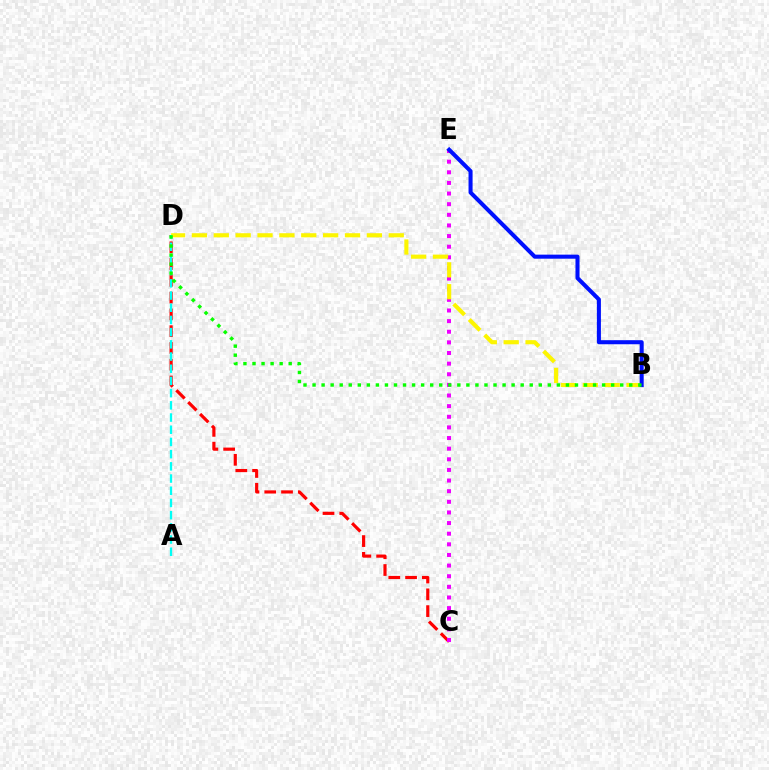{('C', 'D'): [{'color': '#ff0000', 'line_style': 'dashed', 'thickness': 2.28}], ('C', 'E'): [{'color': '#ee00ff', 'line_style': 'dotted', 'thickness': 2.89}], ('B', 'D'): [{'color': '#fcf500', 'line_style': 'dashed', 'thickness': 2.97}, {'color': '#08ff00', 'line_style': 'dotted', 'thickness': 2.46}], ('A', 'D'): [{'color': '#00fff6', 'line_style': 'dashed', 'thickness': 1.66}], ('B', 'E'): [{'color': '#0010ff', 'line_style': 'solid', 'thickness': 2.92}]}